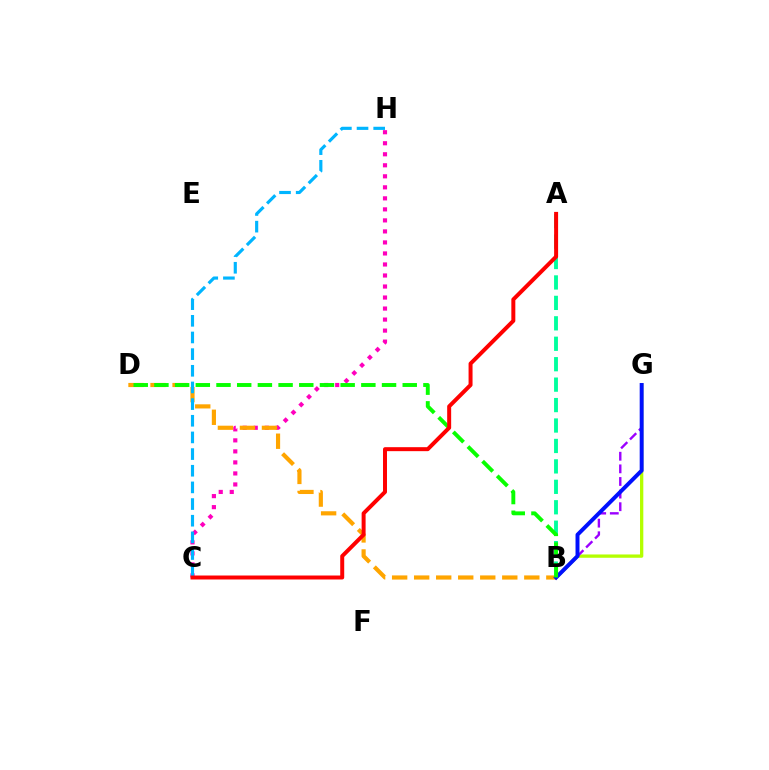{('B', 'G'): [{'color': '#b3ff00', 'line_style': 'solid', 'thickness': 2.38}, {'color': '#9b00ff', 'line_style': 'dashed', 'thickness': 1.71}, {'color': '#0010ff', 'line_style': 'solid', 'thickness': 2.85}], ('C', 'H'): [{'color': '#ff00bd', 'line_style': 'dotted', 'thickness': 2.99}, {'color': '#00b5ff', 'line_style': 'dashed', 'thickness': 2.26}], ('B', 'D'): [{'color': '#ffa500', 'line_style': 'dashed', 'thickness': 2.99}, {'color': '#08ff00', 'line_style': 'dashed', 'thickness': 2.81}], ('A', 'B'): [{'color': '#00ff9d', 'line_style': 'dashed', 'thickness': 2.78}], ('A', 'C'): [{'color': '#ff0000', 'line_style': 'solid', 'thickness': 2.86}]}